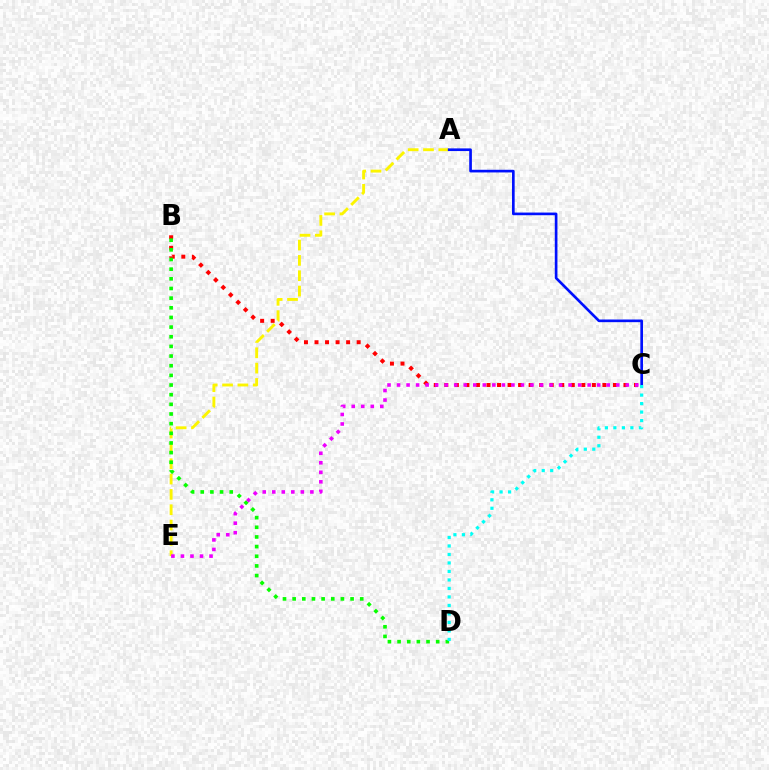{('A', 'E'): [{'color': '#fcf500', 'line_style': 'dashed', 'thickness': 2.08}], ('B', 'C'): [{'color': '#ff0000', 'line_style': 'dotted', 'thickness': 2.86}], ('B', 'D'): [{'color': '#08ff00', 'line_style': 'dotted', 'thickness': 2.62}], ('C', 'E'): [{'color': '#ee00ff', 'line_style': 'dotted', 'thickness': 2.59}], ('A', 'C'): [{'color': '#0010ff', 'line_style': 'solid', 'thickness': 1.92}], ('C', 'D'): [{'color': '#00fff6', 'line_style': 'dotted', 'thickness': 2.31}]}